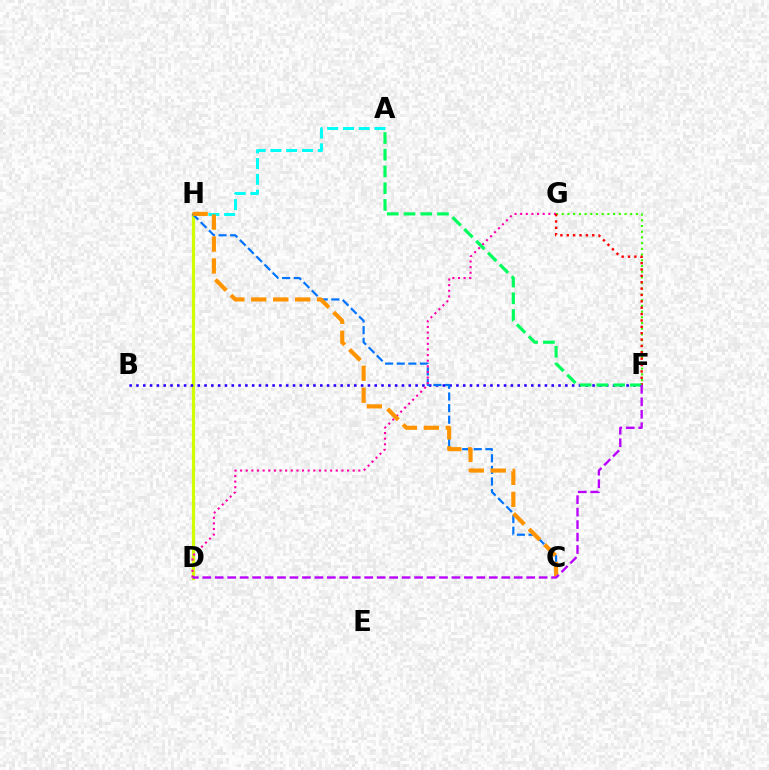{('A', 'H'): [{'color': '#00fff6', 'line_style': 'dashed', 'thickness': 2.14}], ('D', 'H'): [{'color': '#d1ff00', 'line_style': 'solid', 'thickness': 2.32}], ('B', 'F'): [{'color': '#2500ff', 'line_style': 'dotted', 'thickness': 1.85}], ('C', 'H'): [{'color': '#0074ff', 'line_style': 'dashed', 'thickness': 1.58}, {'color': '#ff9400', 'line_style': 'dashed', 'thickness': 2.98}], ('D', 'G'): [{'color': '#ff00ac', 'line_style': 'dotted', 'thickness': 1.53}], ('F', 'G'): [{'color': '#3dff00', 'line_style': 'dotted', 'thickness': 1.55}, {'color': '#ff0000', 'line_style': 'dotted', 'thickness': 1.73}], ('A', 'F'): [{'color': '#00ff5c', 'line_style': 'dashed', 'thickness': 2.27}], ('D', 'F'): [{'color': '#b900ff', 'line_style': 'dashed', 'thickness': 1.69}]}